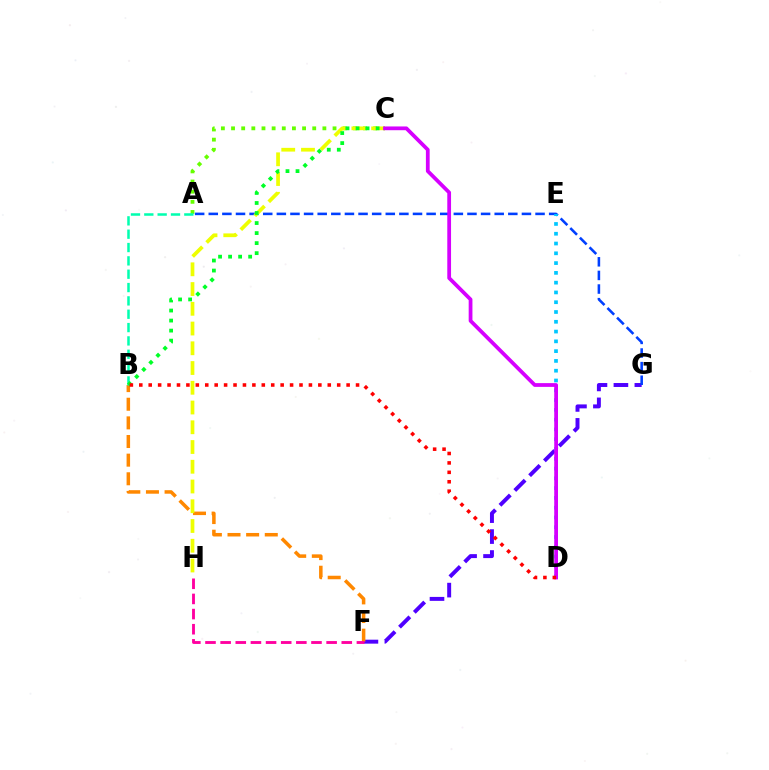{('F', 'G'): [{'color': '#4f00ff', 'line_style': 'dashed', 'thickness': 2.85}], ('B', 'F'): [{'color': '#ff8800', 'line_style': 'dashed', 'thickness': 2.53}], ('A', 'C'): [{'color': '#66ff00', 'line_style': 'dotted', 'thickness': 2.76}], ('A', 'G'): [{'color': '#003fff', 'line_style': 'dashed', 'thickness': 1.85}], ('C', 'H'): [{'color': '#eeff00', 'line_style': 'dashed', 'thickness': 2.68}], ('A', 'B'): [{'color': '#00ffaf', 'line_style': 'dashed', 'thickness': 1.81}], ('D', 'E'): [{'color': '#00c7ff', 'line_style': 'dotted', 'thickness': 2.66}], ('B', 'C'): [{'color': '#00ff27', 'line_style': 'dotted', 'thickness': 2.73}], ('F', 'H'): [{'color': '#ff00a0', 'line_style': 'dashed', 'thickness': 2.06}], ('C', 'D'): [{'color': '#d600ff', 'line_style': 'solid', 'thickness': 2.71}], ('B', 'D'): [{'color': '#ff0000', 'line_style': 'dotted', 'thickness': 2.56}]}